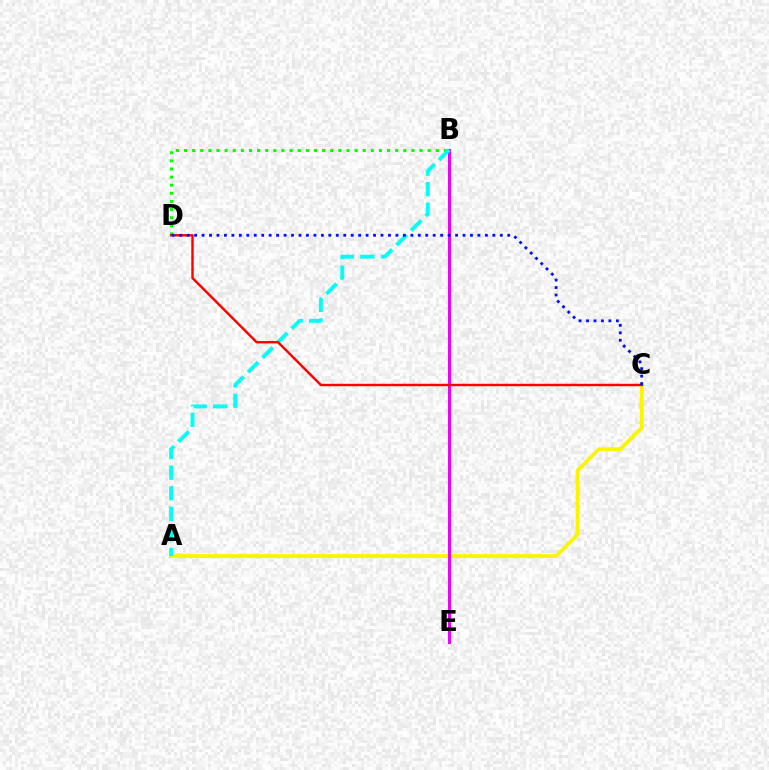{('A', 'C'): [{'color': '#fcf500', 'line_style': 'solid', 'thickness': 2.76}], ('B', 'E'): [{'color': '#ee00ff', 'line_style': 'solid', 'thickness': 2.15}], ('B', 'D'): [{'color': '#08ff00', 'line_style': 'dotted', 'thickness': 2.21}], ('A', 'B'): [{'color': '#00fff6', 'line_style': 'dashed', 'thickness': 2.79}], ('C', 'D'): [{'color': '#ff0000', 'line_style': 'solid', 'thickness': 1.74}, {'color': '#0010ff', 'line_style': 'dotted', 'thickness': 2.03}]}